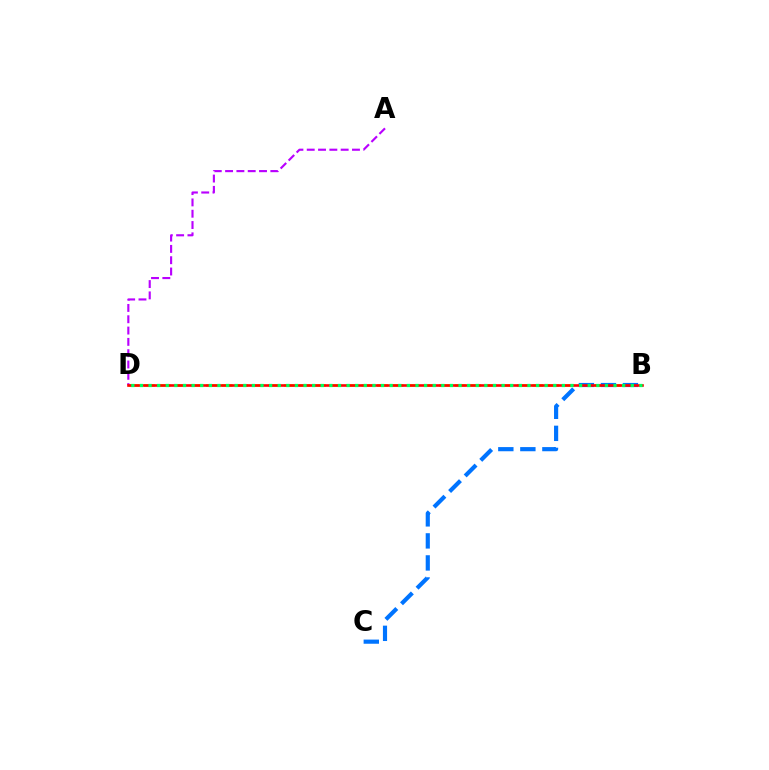{('B', 'D'): [{'color': '#d1ff00', 'line_style': 'dashed', 'thickness': 2.11}, {'color': '#ff0000', 'line_style': 'solid', 'thickness': 1.88}, {'color': '#00ff5c', 'line_style': 'dotted', 'thickness': 2.34}], ('B', 'C'): [{'color': '#0074ff', 'line_style': 'dashed', 'thickness': 2.99}], ('A', 'D'): [{'color': '#b900ff', 'line_style': 'dashed', 'thickness': 1.54}]}